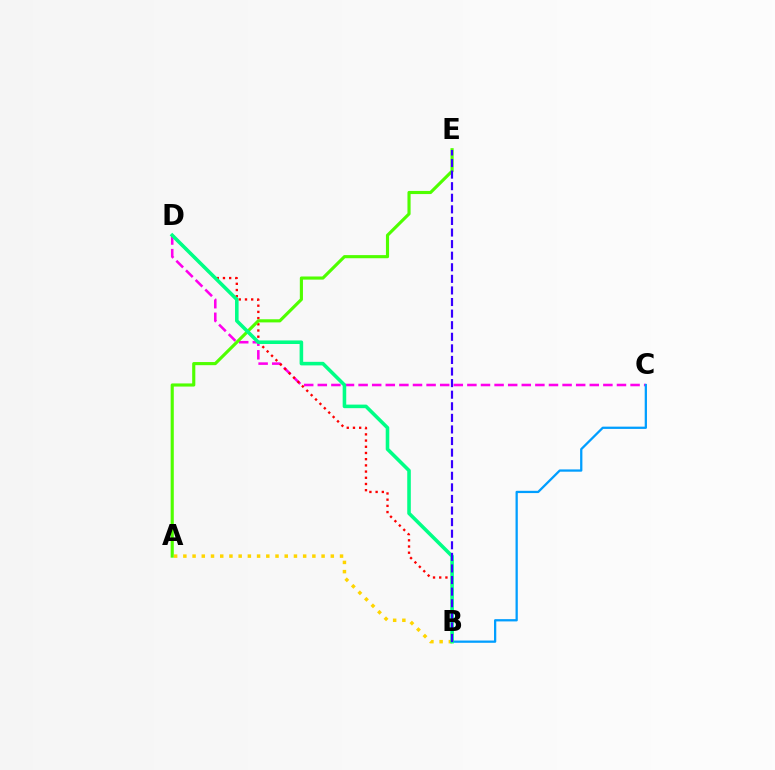{('C', 'D'): [{'color': '#ff00ed', 'line_style': 'dashed', 'thickness': 1.85}], ('B', 'C'): [{'color': '#009eff', 'line_style': 'solid', 'thickness': 1.64}], ('B', 'D'): [{'color': '#ff0000', 'line_style': 'dotted', 'thickness': 1.68}, {'color': '#00ff86', 'line_style': 'solid', 'thickness': 2.57}], ('A', 'E'): [{'color': '#4fff00', 'line_style': 'solid', 'thickness': 2.25}], ('A', 'B'): [{'color': '#ffd500', 'line_style': 'dotted', 'thickness': 2.5}], ('B', 'E'): [{'color': '#3700ff', 'line_style': 'dashed', 'thickness': 1.57}]}